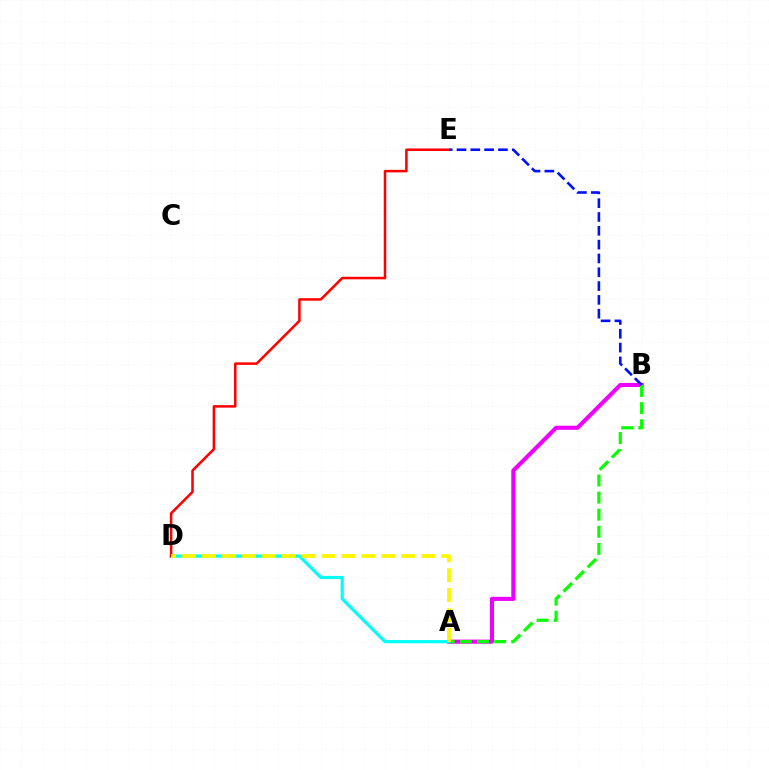{('A', 'B'): [{'color': '#ee00ff', 'line_style': 'solid', 'thickness': 2.95}, {'color': '#08ff00', 'line_style': 'dashed', 'thickness': 2.32}], ('A', 'D'): [{'color': '#00fff6', 'line_style': 'solid', 'thickness': 2.31}, {'color': '#fcf500', 'line_style': 'dashed', 'thickness': 2.71}], ('D', 'E'): [{'color': '#ff0000', 'line_style': 'solid', 'thickness': 1.82}], ('B', 'E'): [{'color': '#0010ff', 'line_style': 'dashed', 'thickness': 1.88}]}